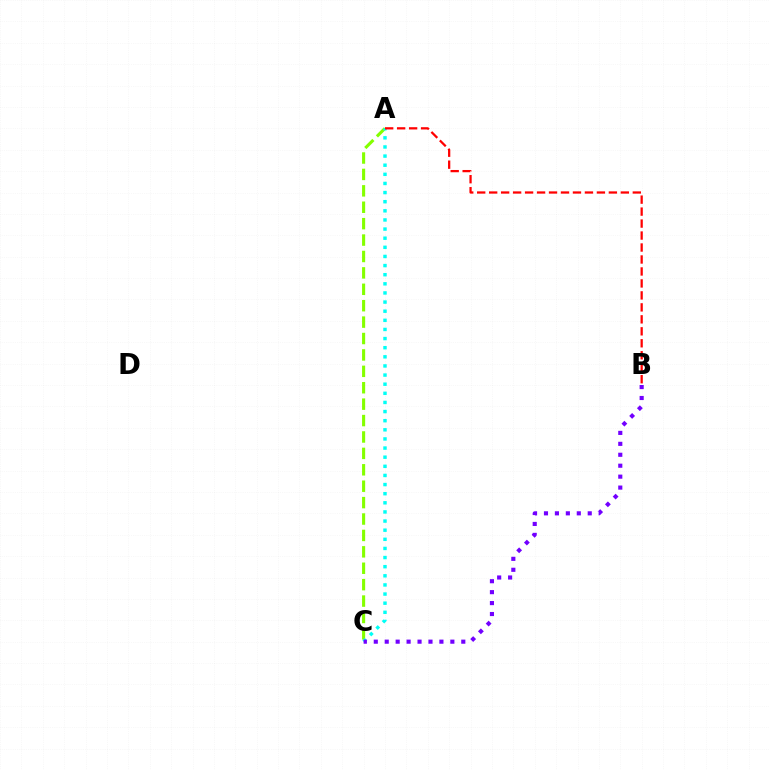{('A', 'C'): [{'color': '#84ff00', 'line_style': 'dashed', 'thickness': 2.23}, {'color': '#00fff6', 'line_style': 'dotted', 'thickness': 2.48}], ('B', 'C'): [{'color': '#7200ff', 'line_style': 'dotted', 'thickness': 2.97}], ('A', 'B'): [{'color': '#ff0000', 'line_style': 'dashed', 'thickness': 1.63}]}